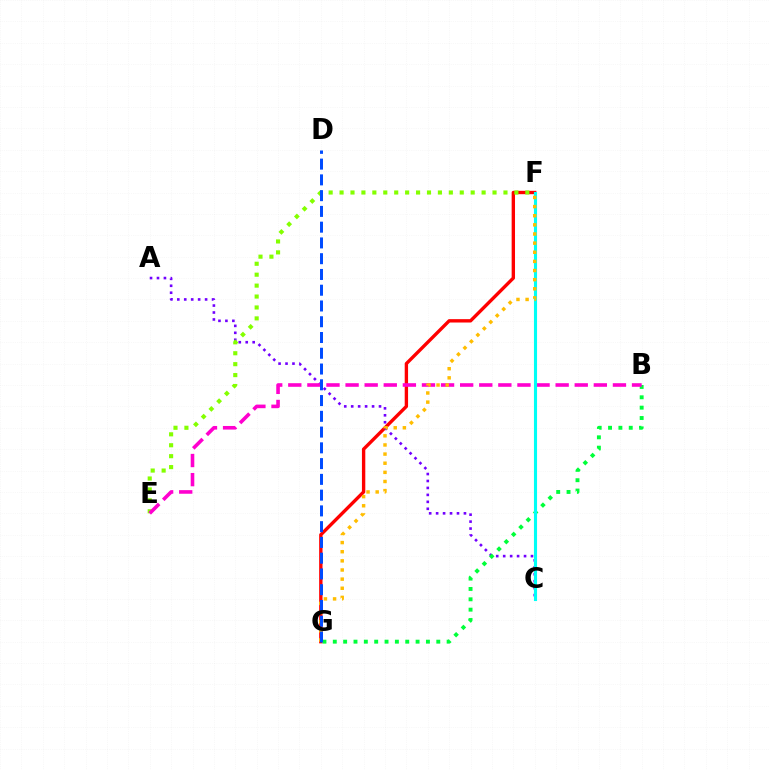{('F', 'G'): [{'color': '#ff0000', 'line_style': 'solid', 'thickness': 2.42}, {'color': '#ffbd00', 'line_style': 'dotted', 'thickness': 2.48}], ('A', 'C'): [{'color': '#7200ff', 'line_style': 'dotted', 'thickness': 1.89}], ('E', 'F'): [{'color': '#84ff00', 'line_style': 'dotted', 'thickness': 2.97}], ('B', 'G'): [{'color': '#00ff39', 'line_style': 'dotted', 'thickness': 2.81}], ('B', 'E'): [{'color': '#ff00cf', 'line_style': 'dashed', 'thickness': 2.59}], ('C', 'F'): [{'color': '#00fff6', 'line_style': 'solid', 'thickness': 2.24}], ('D', 'G'): [{'color': '#004bff', 'line_style': 'dashed', 'thickness': 2.14}]}